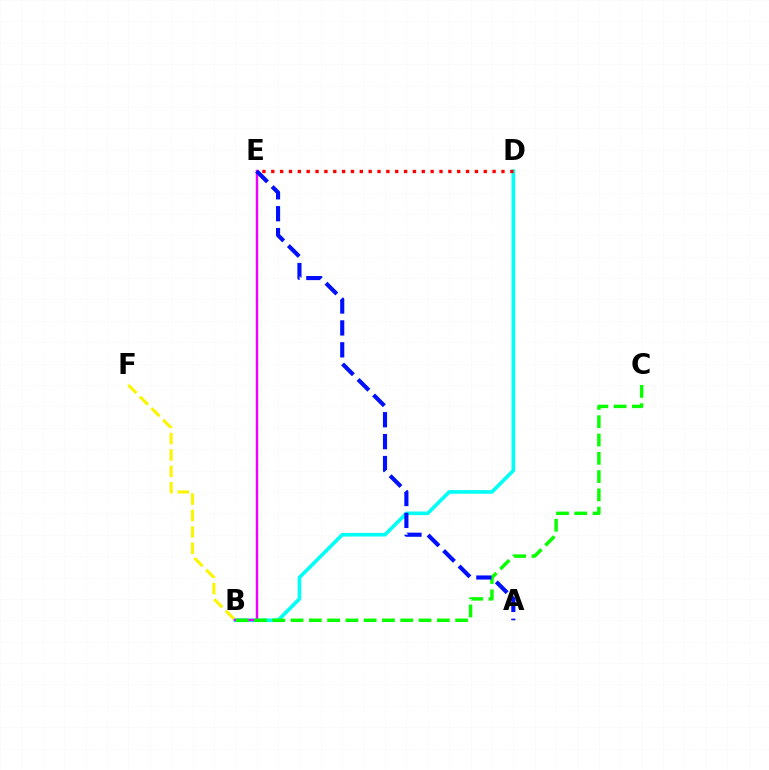{('B', 'D'): [{'color': '#00fff6', 'line_style': 'solid', 'thickness': 2.62}], ('D', 'E'): [{'color': '#ff0000', 'line_style': 'dotted', 'thickness': 2.41}], ('B', 'F'): [{'color': '#fcf500', 'line_style': 'dashed', 'thickness': 2.23}], ('B', 'E'): [{'color': '#ee00ff', 'line_style': 'solid', 'thickness': 1.77}], ('B', 'C'): [{'color': '#08ff00', 'line_style': 'dashed', 'thickness': 2.48}], ('A', 'E'): [{'color': '#0010ff', 'line_style': 'dashed', 'thickness': 2.98}]}